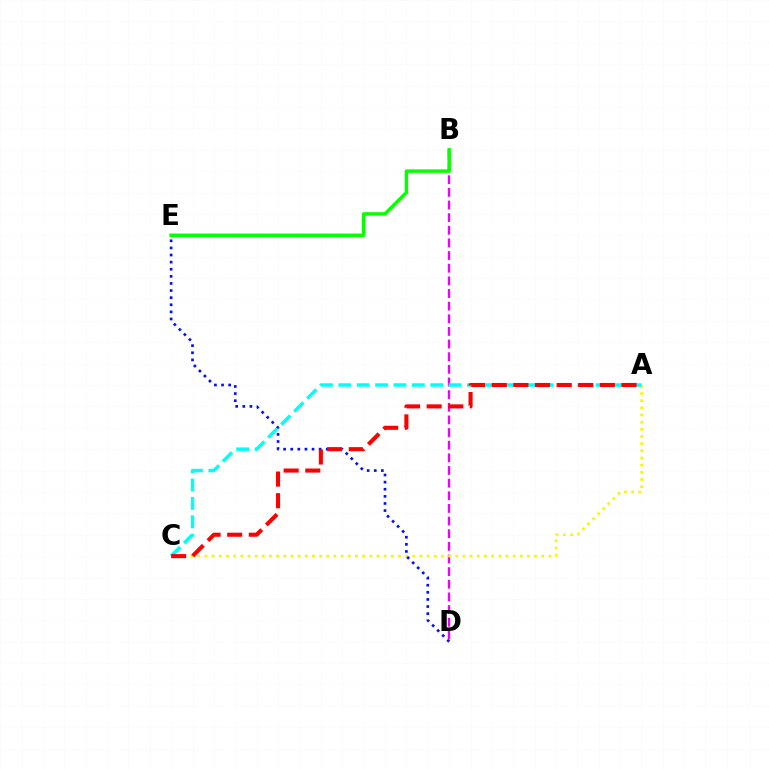{('B', 'D'): [{'color': '#ee00ff', 'line_style': 'dashed', 'thickness': 1.72}], ('B', 'E'): [{'color': '#08ff00', 'line_style': 'solid', 'thickness': 2.5}], ('A', 'C'): [{'color': '#fcf500', 'line_style': 'dotted', 'thickness': 1.95}, {'color': '#00fff6', 'line_style': 'dashed', 'thickness': 2.5}, {'color': '#ff0000', 'line_style': 'dashed', 'thickness': 2.94}], ('D', 'E'): [{'color': '#0010ff', 'line_style': 'dotted', 'thickness': 1.93}]}